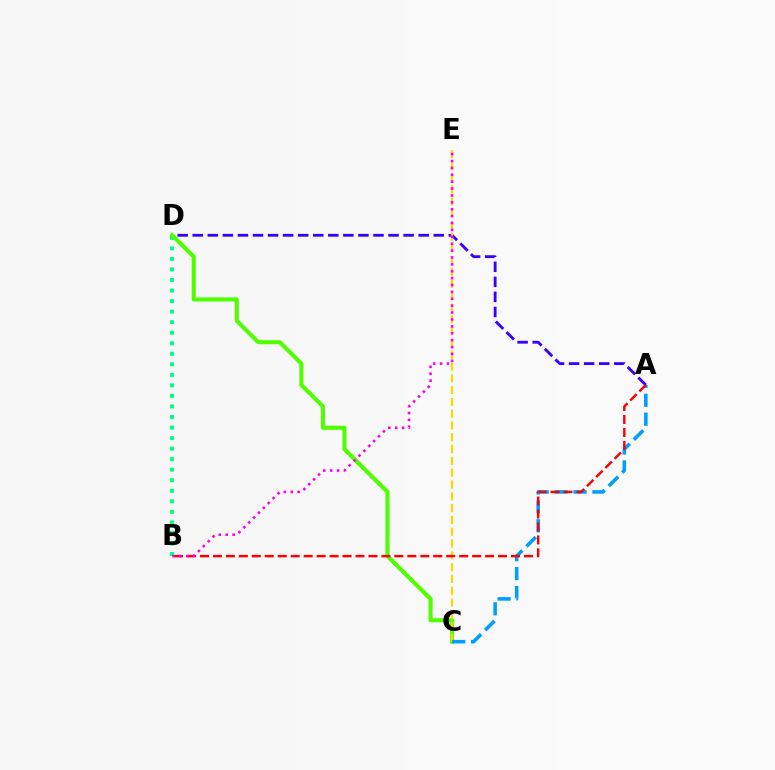{('A', 'D'): [{'color': '#3700ff', 'line_style': 'dashed', 'thickness': 2.05}], ('B', 'D'): [{'color': '#00ff86', 'line_style': 'dotted', 'thickness': 2.86}], ('C', 'D'): [{'color': '#4fff00', 'line_style': 'solid', 'thickness': 2.94}], ('C', 'E'): [{'color': '#ffd500', 'line_style': 'dashed', 'thickness': 1.6}], ('A', 'C'): [{'color': '#009eff', 'line_style': 'dashed', 'thickness': 2.57}], ('A', 'B'): [{'color': '#ff0000', 'line_style': 'dashed', 'thickness': 1.76}], ('B', 'E'): [{'color': '#ff00ed', 'line_style': 'dotted', 'thickness': 1.87}]}